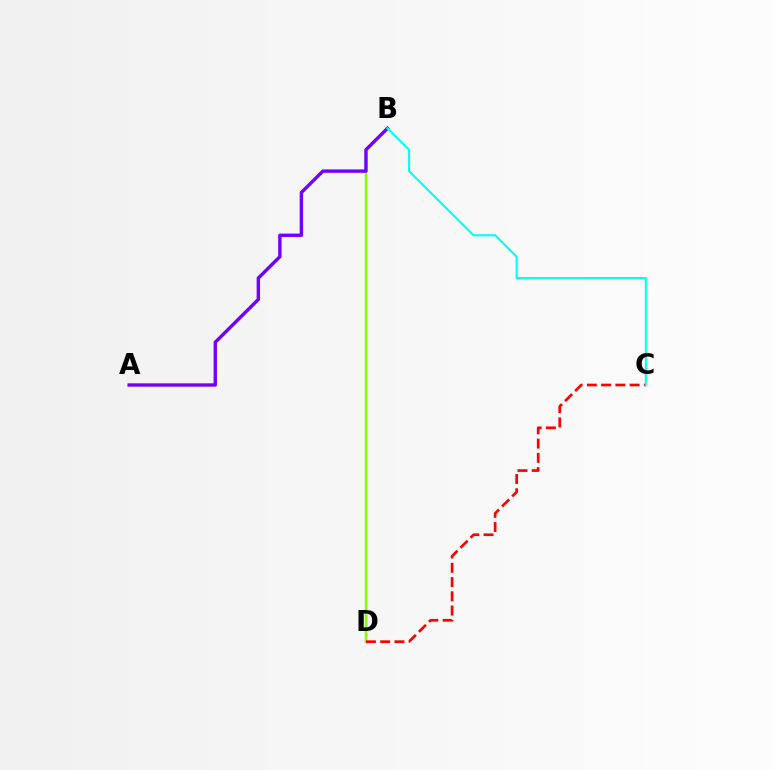{('B', 'D'): [{'color': '#84ff00', 'line_style': 'solid', 'thickness': 1.77}], ('A', 'B'): [{'color': '#7200ff', 'line_style': 'solid', 'thickness': 2.43}], ('C', 'D'): [{'color': '#ff0000', 'line_style': 'dashed', 'thickness': 1.94}], ('B', 'C'): [{'color': '#00fff6', 'line_style': 'solid', 'thickness': 1.51}]}